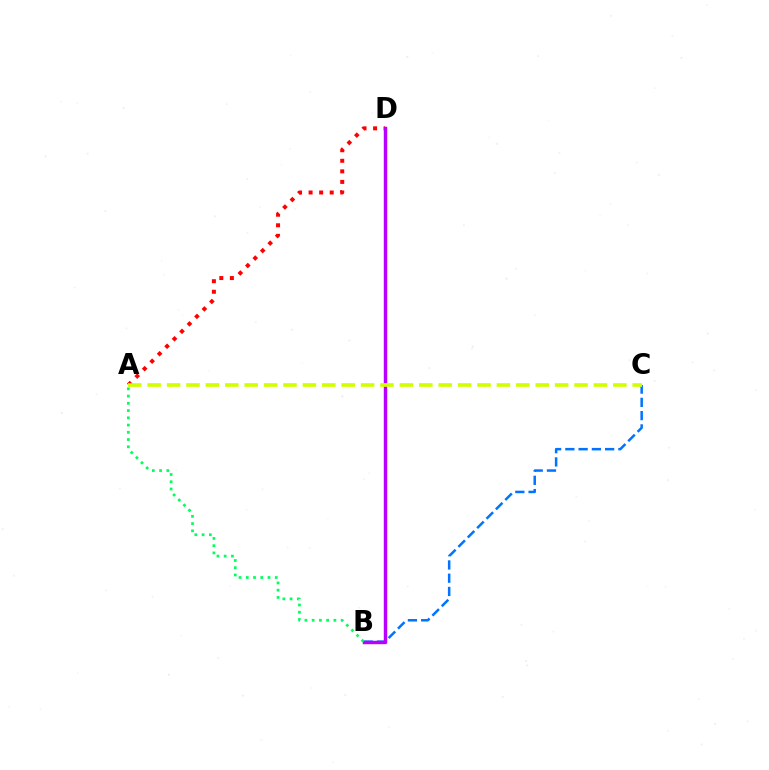{('B', 'C'): [{'color': '#0074ff', 'line_style': 'dashed', 'thickness': 1.8}], ('A', 'D'): [{'color': '#ff0000', 'line_style': 'dotted', 'thickness': 2.87}], ('B', 'D'): [{'color': '#b900ff', 'line_style': 'solid', 'thickness': 2.47}], ('A', 'B'): [{'color': '#00ff5c', 'line_style': 'dotted', 'thickness': 1.97}], ('A', 'C'): [{'color': '#d1ff00', 'line_style': 'dashed', 'thickness': 2.64}]}